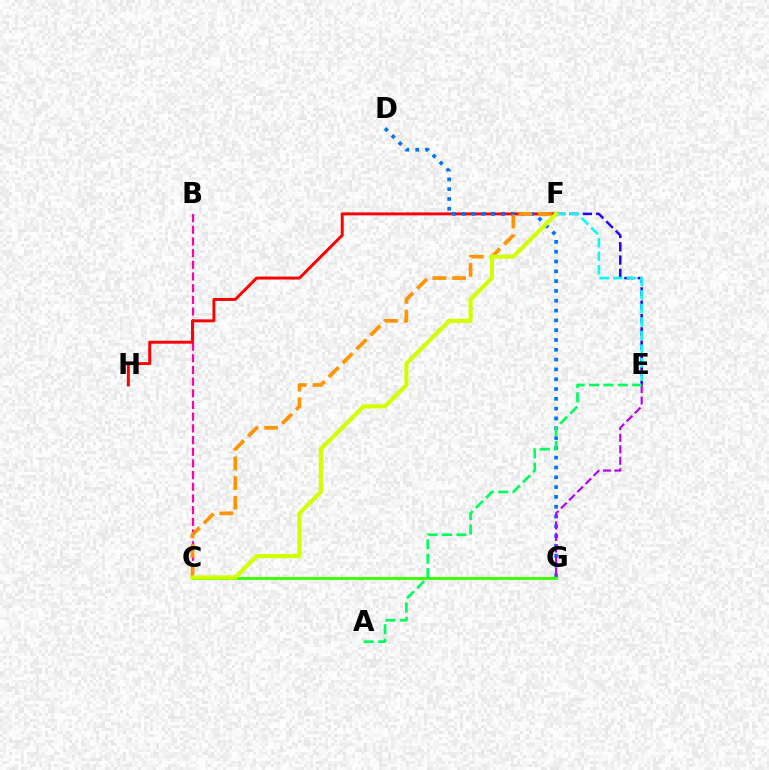{('E', 'F'): [{'color': '#2500ff', 'line_style': 'dashed', 'thickness': 1.81}, {'color': '#00fff6', 'line_style': 'dashed', 'thickness': 1.84}], ('B', 'C'): [{'color': '#ff00ac', 'line_style': 'dashed', 'thickness': 1.59}], ('F', 'H'): [{'color': '#ff0000', 'line_style': 'solid', 'thickness': 2.12}], ('D', 'G'): [{'color': '#0074ff', 'line_style': 'dotted', 'thickness': 2.66}], ('C', 'F'): [{'color': '#ff9400', 'line_style': 'dashed', 'thickness': 2.67}, {'color': '#d1ff00', 'line_style': 'solid', 'thickness': 2.97}], ('C', 'G'): [{'color': '#3dff00', 'line_style': 'solid', 'thickness': 2.1}], ('E', 'G'): [{'color': '#b900ff', 'line_style': 'dashed', 'thickness': 1.57}], ('A', 'E'): [{'color': '#00ff5c', 'line_style': 'dashed', 'thickness': 1.96}]}